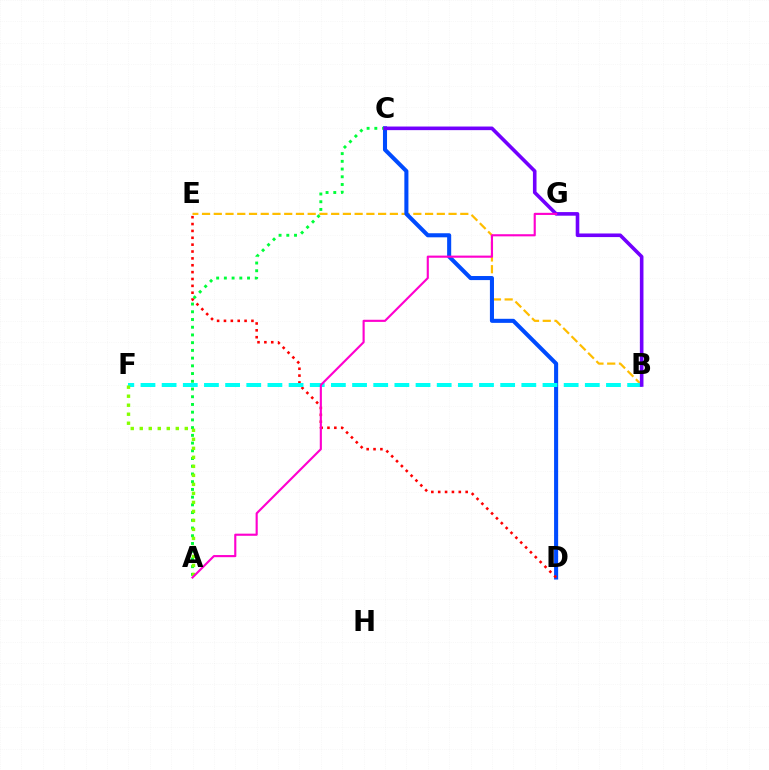{('B', 'E'): [{'color': '#ffbd00', 'line_style': 'dashed', 'thickness': 1.59}], ('C', 'D'): [{'color': '#004bff', 'line_style': 'solid', 'thickness': 2.93}], ('A', 'C'): [{'color': '#00ff39', 'line_style': 'dotted', 'thickness': 2.1}], ('D', 'E'): [{'color': '#ff0000', 'line_style': 'dotted', 'thickness': 1.87}], ('B', 'F'): [{'color': '#00fff6', 'line_style': 'dashed', 'thickness': 2.87}], ('B', 'C'): [{'color': '#7200ff', 'line_style': 'solid', 'thickness': 2.59}], ('A', 'F'): [{'color': '#84ff00', 'line_style': 'dotted', 'thickness': 2.45}], ('A', 'G'): [{'color': '#ff00cf', 'line_style': 'solid', 'thickness': 1.54}]}